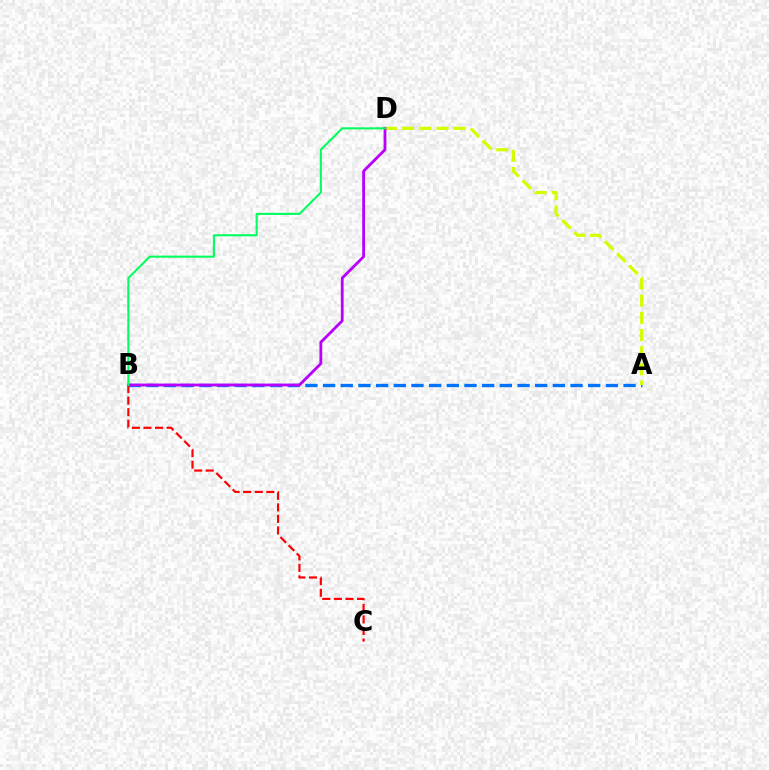{('A', 'B'): [{'color': '#0074ff', 'line_style': 'dashed', 'thickness': 2.4}], ('B', 'C'): [{'color': '#ff0000', 'line_style': 'dashed', 'thickness': 1.57}], ('A', 'D'): [{'color': '#d1ff00', 'line_style': 'dashed', 'thickness': 2.33}], ('B', 'D'): [{'color': '#b900ff', 'line_style': 'solid', 'thickness': 2.02}, {'color': '#00ff5c', 'line_style': 'solid', 'thickness': 1.5}]}